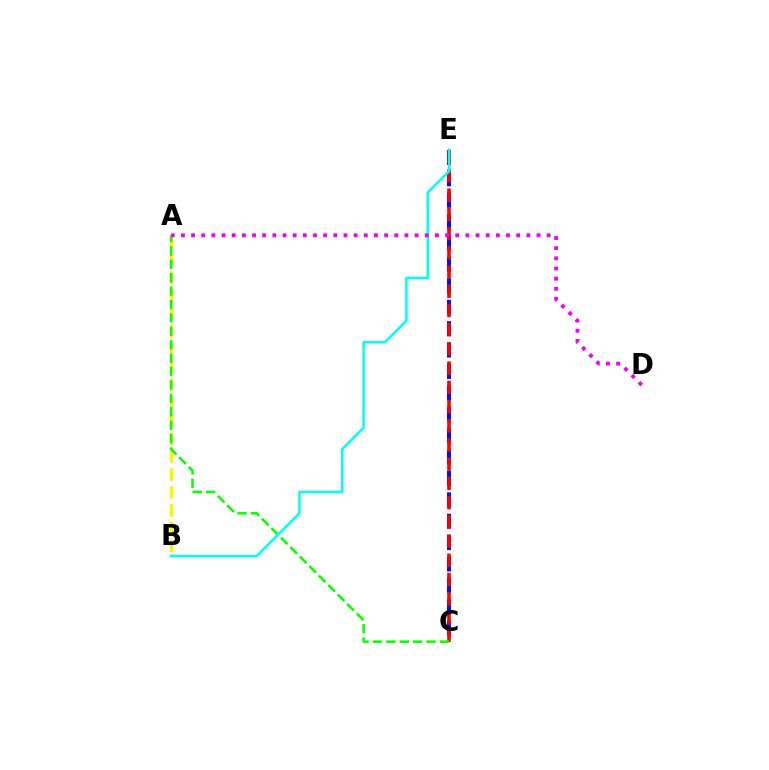{('A', 'B'): [{'color': '#fcf500', 'line_style': 'dashed', 'thickness': 2.43}], ('C', 'E'): [{'color': '#0010ff', 'line_style': 'dashed', 'thickness': 2.91}, {'color': '#ff0000', 'line_style': 'dashed', 'thickness': 2.61}], ('A', 'C'): [{'color': '#08ff00', 'line_style': 'dashed', 'thickness': 1.82}], ('B', 'E'): [{'color': '#00fff6', 'line_style': 'solid', 'thickness': 1.82}], ('A', 'D'): [{'color': '#ee00ff', 'line_style': 'dotted', 'thickness': 2.76}]}